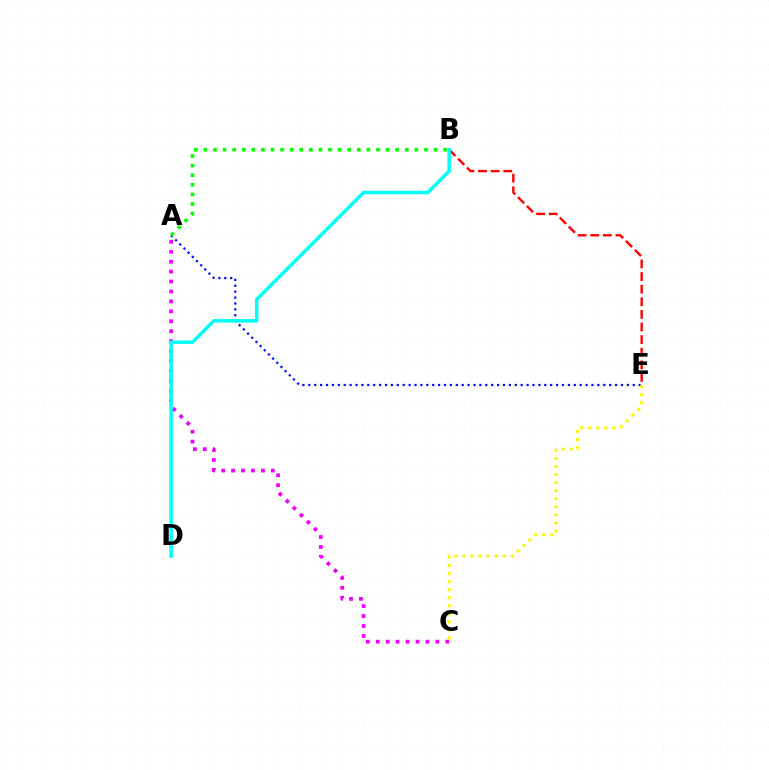{('A', 'E'): [{'color': '#0010ff', 'line_style': 'dotted', 'thickness': 1.6}], ('A', 'C'): [{'color': '#ee00ff', 'line_style': 'dotted', 'thickness': 2.7}], ('B', 'E'): [{'color': '#ff0000', 'line_style': 'dashed', 'thickness': 1.71}], ('B', 'D'): [{'color': '#00fff6', 'line_style': 'solid', 'thickness': 2.49}], ('C', 'E'): [{'color': '#fcf500', 'line_style': 'dotted', 'thickness': 2.19}], ('A', 'B'): [{'color': '#08ff00', 'line_style': 'dotted', 'thickness': 2.61}]}